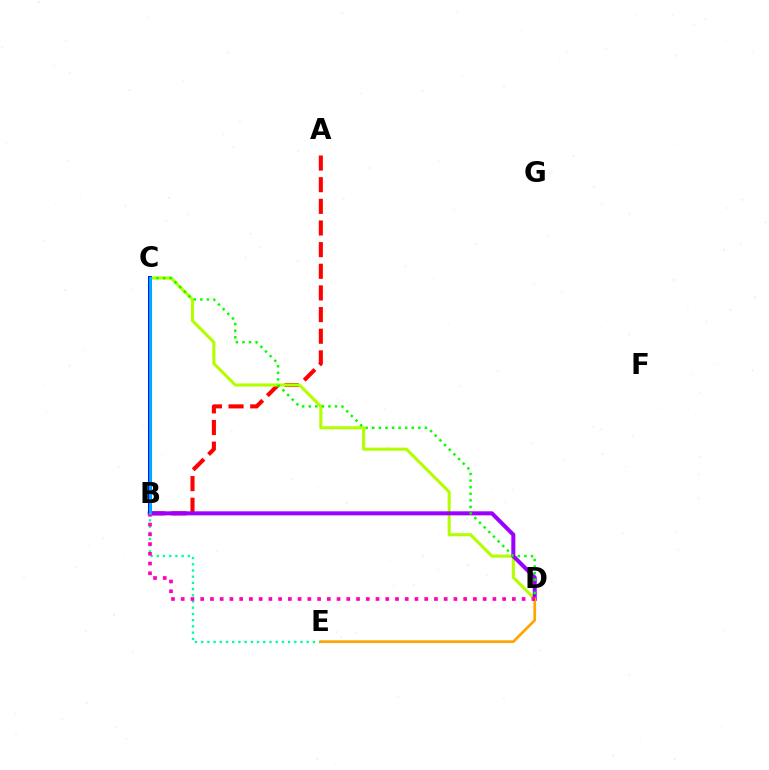{('A', 'B'): [{'color': '#ff0000', 'line_style': 'dashed', 'thickness': 2.94}], ('C', 'D'): [{'color': '#b3ff00', 'line_style': 'solid', 'thickness': 2.24}, {'color': '#08ff00', 'line_style': 'dotted', 'thickness': 1.79}], ('B', 'E'): [{'color': '#00ff9d', 'line_style': 'dotted', 'thickness': 1.69}], ('B', 'D'): [{'color': '#9b00ff', 'line_style': 'solid', 'thickness': 2.9}, {'color': '#ff00bd', 'line_style': 'dotted', 'thickness': 2.65}], ('B', 'C'): [{'color': '#0010ff', 'line_style': 'solid', 'thickness': 2.86}, {'color': '#00b5ff', 'line_style': 'solid', 'thickness': 1.98}], ('D', 'E'): [{'color': '#ffa500', 'line_style': 'solid', 'thickness': 1.97}]}